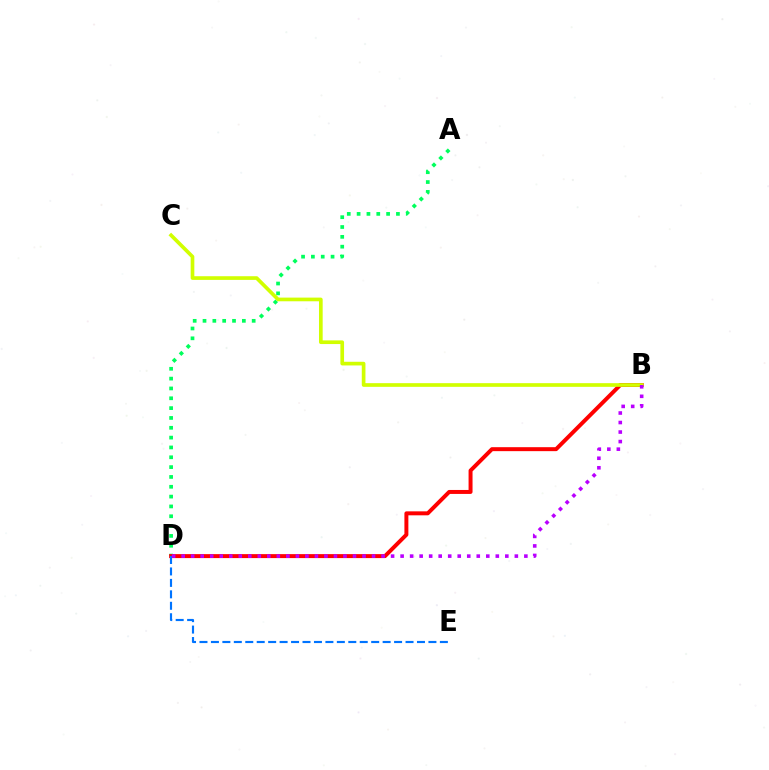{('A', 'D'): [{'color': '#00ff5c', 'line_style': 'dotted', 'thickness': 2.67}], ('B', 'D'): [{'color': '#ff0000', 'line_style': 'solid', 'thickness': 2.86}, {'color': '#b900ff', 'line_style': 'dotted', 'thickness': 2.59}], ('B', 'C'): [{'color': '#d1ff00', 'line_style': 'solid', 'thickness': 2.65}], ('D', 'E'): [{'color': '#0074ff', 'line_style': 'dashed', 'thickness': 1.56}]}